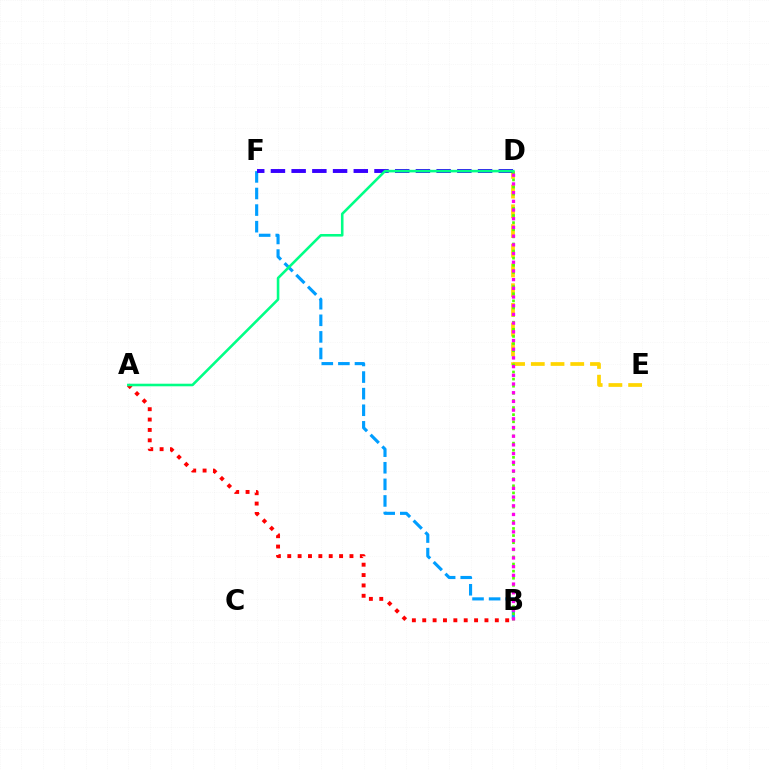{('D', 'E'): [{'color': '#ffd500', 'line_style': 'dashed', 'thickness': 2.68}], ('B', 'F'): [{'color': '#009eff', 'line_style': 'dashed', 'thickness': 2.25}], ('A', 'B'): [{'color': '#ff0000', 'line_style': 'dotted', 'thickness': 2.82}], ('D', 'F'): [{'color': '#3700ff', 'line_style': 'dashed', 'thickness': 2.81}], ('B', 'D'): [{'color': '#4fff00', 'line_style': 'dotted', 'thickness': 1.93}, {'color': '#ff00ed', 'line_style': 'dotted', 'thickness': 2.36}], ('A', 'D'): [{'color': '#00ff86', 'line_style': 'solid', 'thickness': 1.86}]}